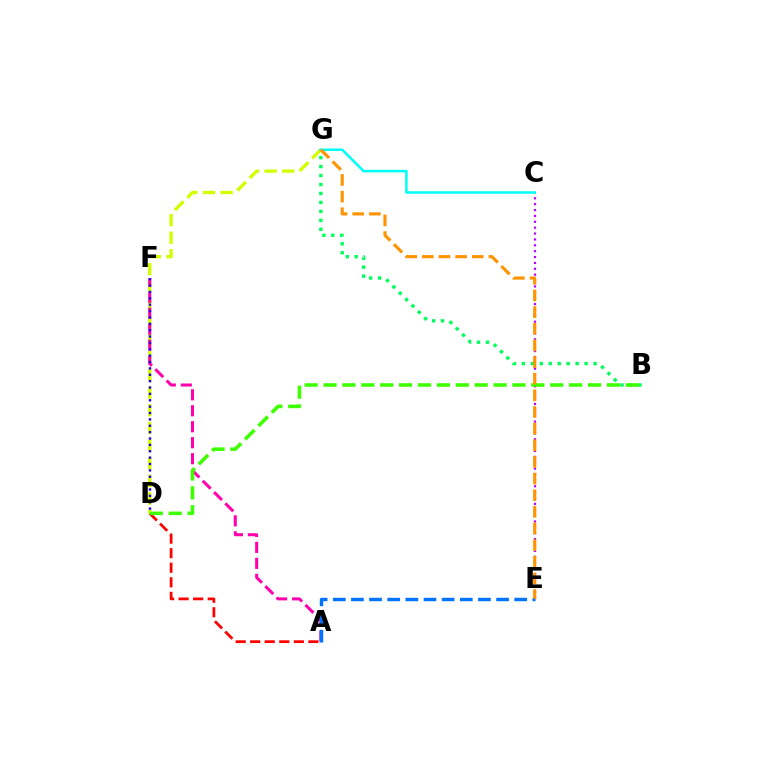{('D', 'G'): [{'color': '#d1ff00', 'line_style': 'dashed', 'thickness': 2.4}], ('A', 'F'): [{'color': '#ff00ac', 'line_style': 'dashed', 'thickness': 2.17}], ('B', 'G'): [{'color': '#00ff5c', 'line_style': 'dotted', 'thickness': 2.43}], ('C', 'E'): [{'color': '#b900ff', 'line_style': 'dotted', 'thickness': 1.6}], ('C', 'G'): [{'color': '#00fff6', 'line_style': 'solid', 'thickness': 1.83}], ('A', 'D'): [{'color': '#ff0000', 'line_style': 'dashed', 'thickness': 1.98}], ('B', 'D'): [{'color': '#3dff00', 'line_style': 'dashed', 'thickness': 2.57}], ('A', 'E'): [{'color': '#0074ff', 'line_style': 'dashed', 'thickness': 2.46}], ('D', 'F'): [{'color': '#2500ff', 'line_style': 'dotted', 'thickness': 1.73}], ('E', 'G'): [{'color': '#ff9400', 'line_style': 'dashed', 'thickness': 2.26}]}